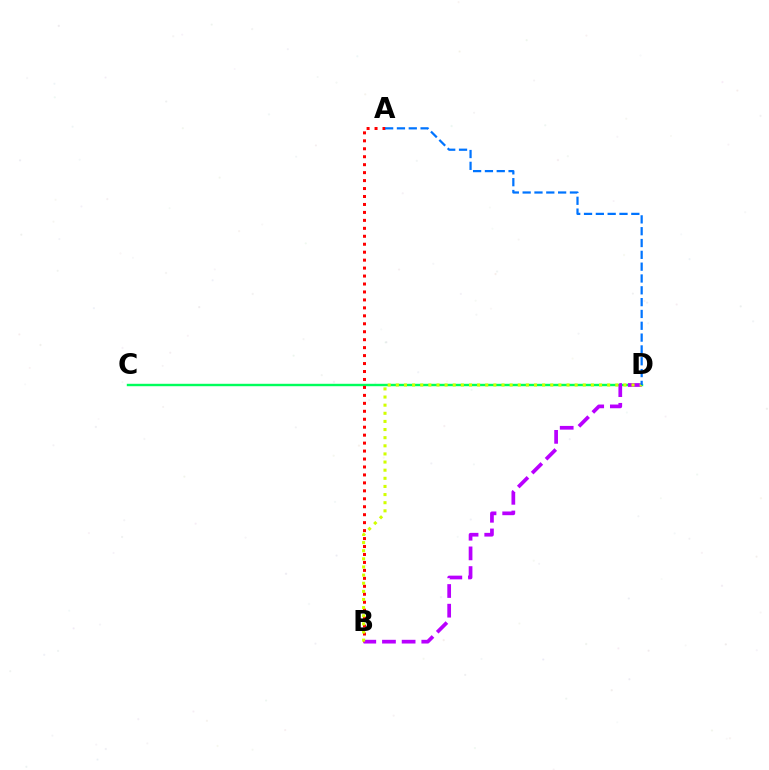{('C', 'D'): [{'color': '#00ff5c', 'line_style': 'solid', 'thickness': 1.74}], ('A', 'B'): [{'color': '#ff0000', 'line_style': 'dotted', 'thickness': 2.16}], ('B', 'D'): [{'color': '#b900ff', 'line_style': 'dashed', 'thickness': 2.67}, {'color': '#d1ff00', 'line_style': 'dotted', 'thickness': 2.21}], ('A', 'D'): [{'color': '#0074ff', 'line_style': 'dashed', 'thickness': 1.61}]}